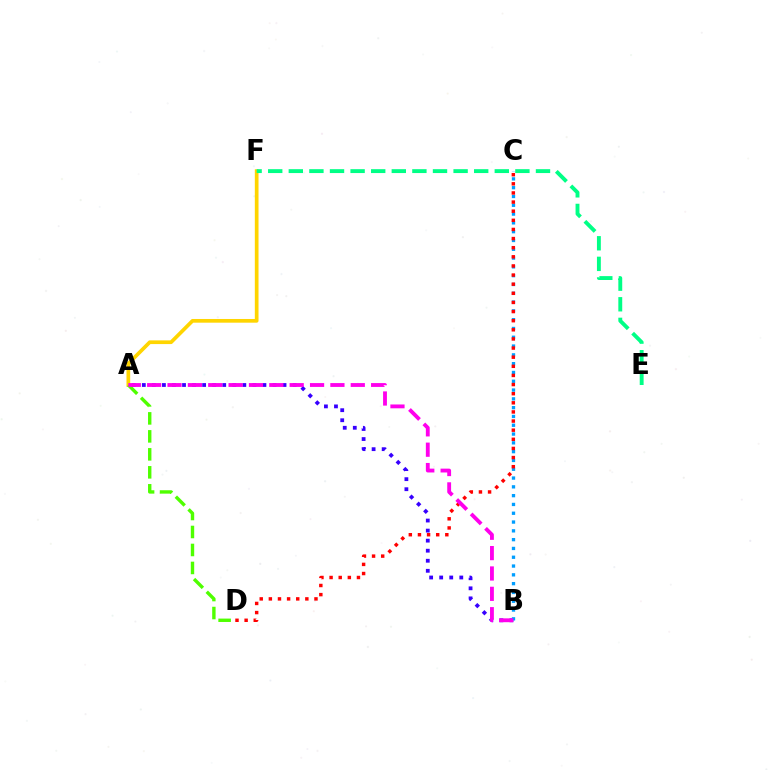{('A', 'F'): [{'color': '#ffd500', 'line_style': 'solid', 'thickness': 2.67}], ('A', 'B'): [{'color': '#3700ff', 'line_style': 'dotted', 'thickness': 2.73}, {'color': '#ff00ed', 'line_style': 'dashed', 'thickness': 2.77}], ('A', 'D'): [{'color': '#4fff00', 'line_style': 'dashed', 'thickness': 2.44}], ('B', 'C'): [{'color': '#009eff', 'line_style': 'dotted', 'thickness': 2.39}], ('C', 'D'): [{'color': '#ff0000', 'line_style': 'dotted', 'thickness': 2.48}], ('E', 'F'): [{'color': '#00ff86', 'line_style': 'dashed', 'thickness': 2.8}]}